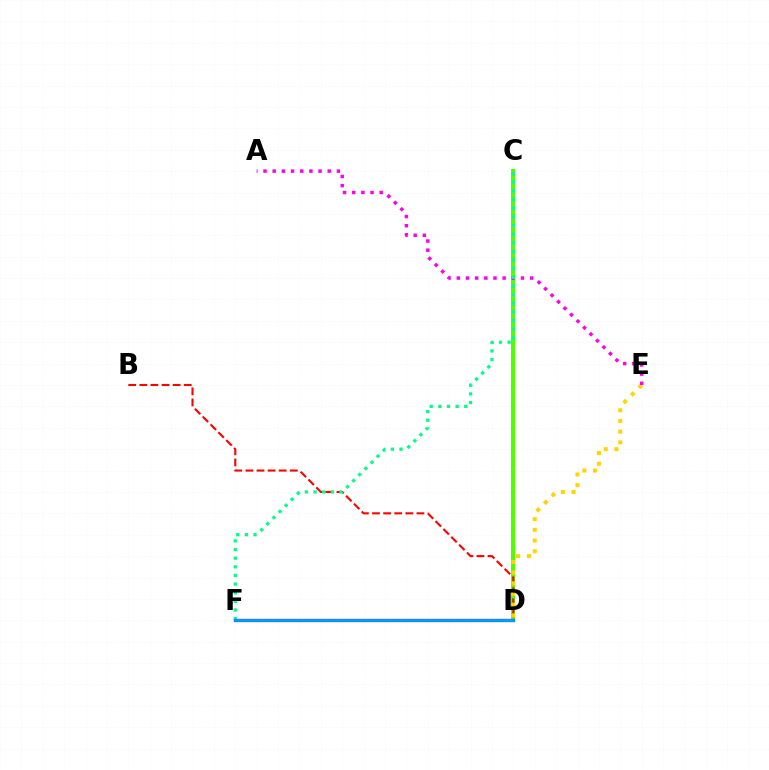{('C', 'D'): [{'color': '#4fff00', 'line_style': 'solid', 'thickness': 2.87}], ('B', 'D'): [{'color': '#ff0000', 'line_style': 'dashed', 'thickness': 1.51}], ('D', 'E'): [{'color': '#ffd500', 'line_style': 'dotted', 'thickness': 2.91}], ('A', 'E'): [{'color': '#ff00ed', 'line_style': 'dotted', 'thickness': 2.49}], ('C', 'F'): [{'color': '#00ff86', 'line_style': 'dotted', 'thickness': 2.35}], ('D', 'F'): [{'color': '#3700ff', 'line_style': 'solid', 'thickness': 2.33}, {'color': '#009eff', 'line_style': 'solid', 'thickness': 2.04}]}